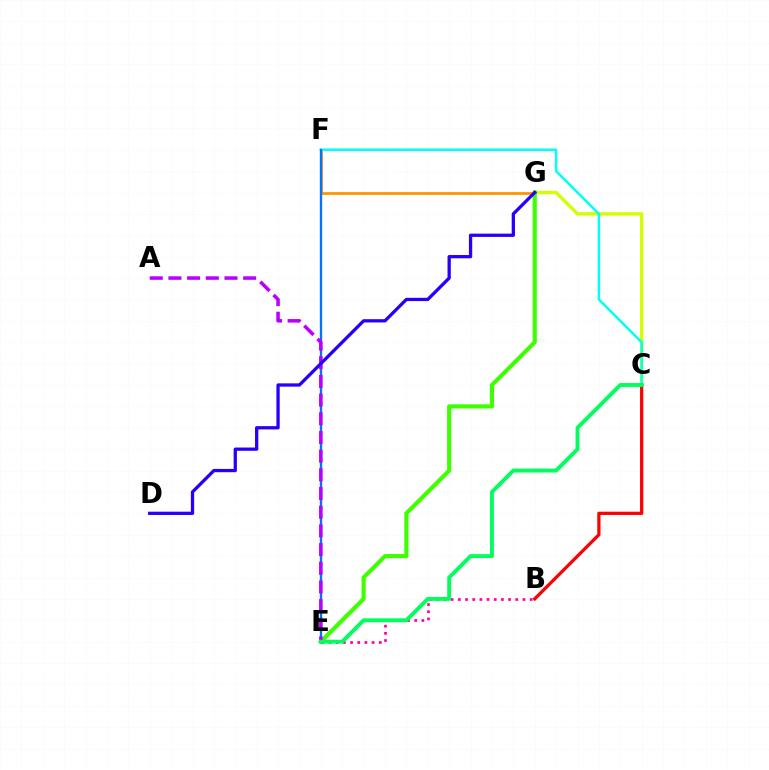{('C', 'G'): [{'color': '#d1ff00', 'line_style': 'solid', 'thickness': 2.43}], ('B', 'E'): [{'color': '#ff00ac', 'line_style': 'dotted', 'thickness': 1.95}], ('F', 'G'): [{'color': '#ff9400', 'line_style': 'solid', 'thickness': 1.99}], ('B', 'C'): [{'color': '#ff0000', 'line_style': 'solid', 'thickness': 2.33}], ('E', 'G'): [{'color': '#3dff00', 'line_style': 'solid', 'thickness': 2.98}], ('C', 'F'): [{'color': '#00fff6', 'line_style': 'solid', 'thickness': 1.79}], ('E', 'F'): [{'color': '#0074ff', 'line_style': 'solid', 'thickness': 1.68}], ('A', 'E'): [{'color': '#b900ff', 'line_style': 'dashed', 'thickness': 2.54}], ('C', 'E'): [{'color': '#00ff5c', 'line_style': 'solid', 'thickness': 2.8}], ('D', 'G'): [{'color': '#2500ff', 'line_style': 'solid', 'thickness': 2.36}]}